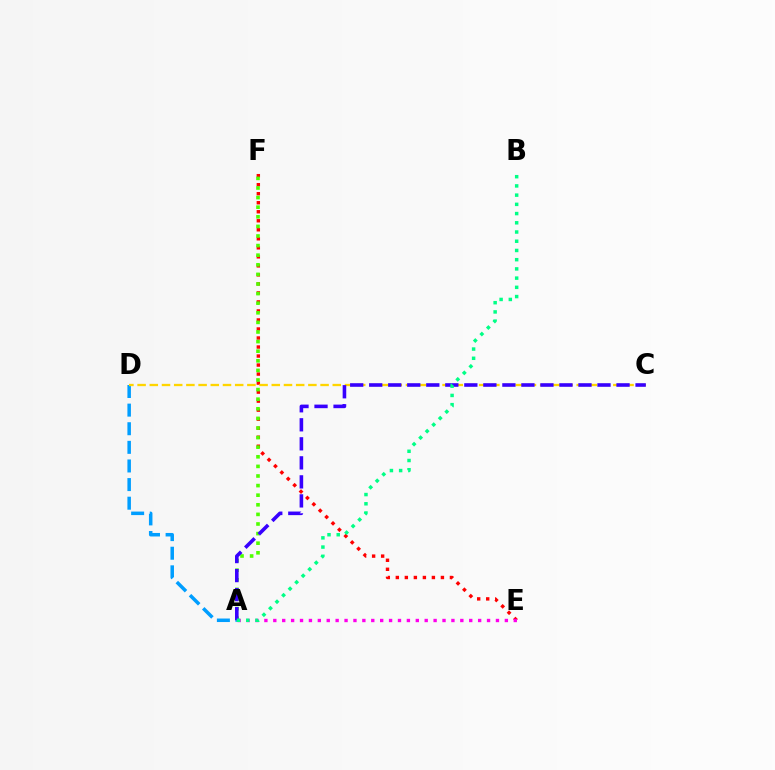{('E', 'F'): [{'color': '#ff0000', 'line_style': 'dotted', 'thickness': 2.45}], ('A', 'F'): [{'color': '#4fff00', 'line_style': 'dotted', 'thickness': 2.61}], ('A', 'D'): [{'color': '#009eff', 'line_style': 'dashed', 'thickness': 2.53}], ('C', 'D'): [{'color': '#ffd500', 'line_style': 'dashed', 'thickness': 1.66}], ('A', 'E'): [{'color': '#ff00ed', 'line_style': 'dotted', 'thickness': 2.42}], ('A', 'C'): [{'color': '#3700ff', 'line_style': 'dashed', 'thickness': 2.58}], ('A', 'B'): [{'color': '#00ff86', 'line_style': 'dotted', 'thickness': 2.51}]}